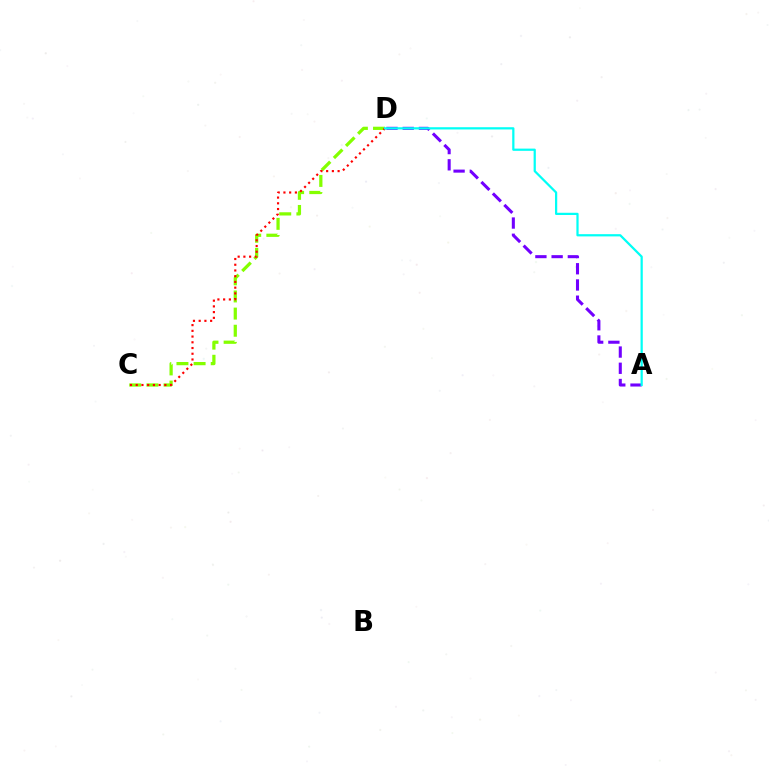{('A', 'D'): [{'color': '#7200ff', 'line_style': 'dashed', 'thickness': 2.2}, {'color': '#00fff6', 'line_style': 'solid', 'thickness': 1.61}], ('C', 'D'): [{'color': '#84ff00', 'line_style': 'dashed', 'thickness': 2.33}, {'color': '#ff0000', 'line_style': 'dotted', 'thickness': 1.56}]}